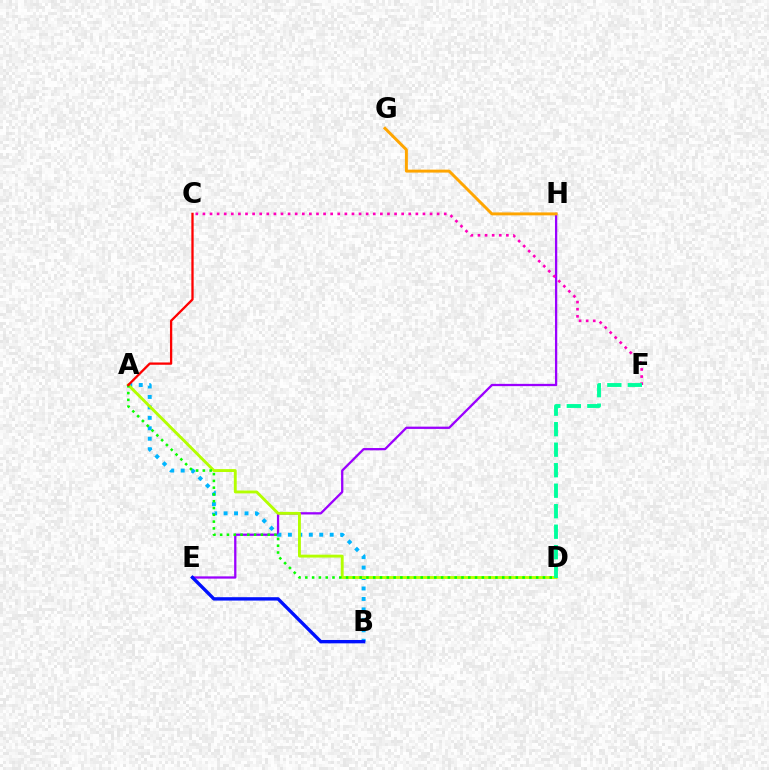{('E', 'H'): [{'color': '#9b00ff', 'line_style': 'solid', 'thickness': 1.64}], ('C', 'F'): [{'color': '#ff00bd', 'line_style': 'dotted', 'thickness': 1.93}], ('A', 'B'): [{'color': '#00b5ff', 'line_style': 'dotted', 'thickness': 2.84}], ('A', 'D'): [{'color': '#b3ff00', 'line_style': 'solid', 'thickness': 2.07}, {'color': '#08ff00', 'line_style': 'dotted', 'thickness': 1.84}], ('A', 'C'): [{'color': '#ff0000', 'line_style': 'solid', 'thickness': 1.65}], ('B', 'E'): [{'color': '#0010ff', 'line_style': 'solid', 'thickness': 2.43}], ('G', 'H'): [{'color': '#ffa500', 'line_style': 'solid', 'thickness': 2.12}], ('D', 'F'): [{'color': '#00ff9d', 'line_style': 'dashed', 'thickness': 2.79}]}